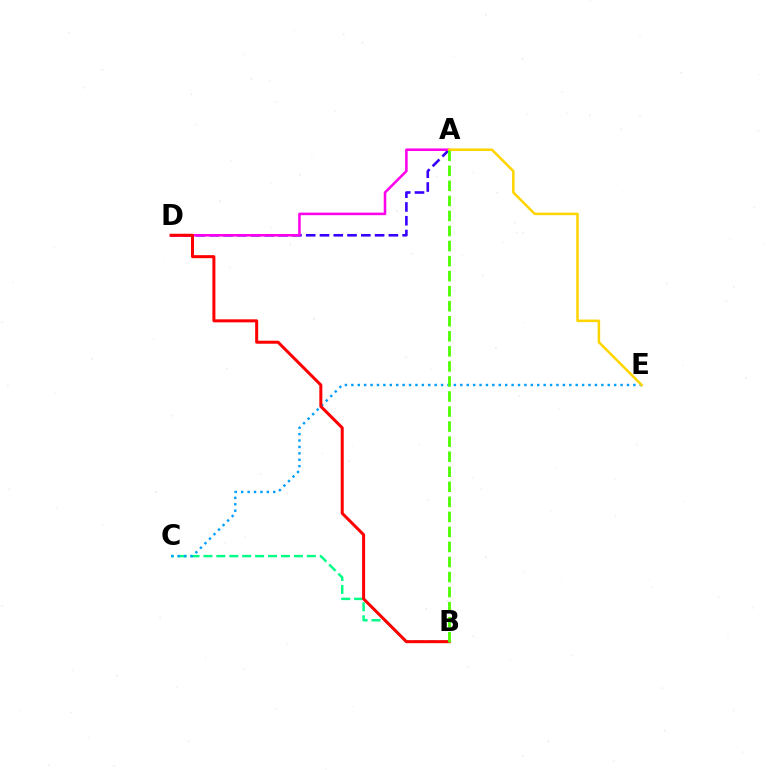{('B', 'C'): [{'color': '#00ff86', 'line_style': 'dashed', 'thickness': 1.76}], ('A', 'D'): [{'color': '#3700ff', 'line_style': 'dashed', 'thickness': 1.87}, {'color': '#ff00ed', 'line_style': 'solid', 'thickness': 1.83}], ('C', 'E'): [{'color': '#009eff', 'line_style': 'dotted', 'thickness': 1.74}], ('B', 'D'): [{'color': '#ff0000', 'line_style': 'solid', 'thickness': 2.17}], ('A', 'E'): [{'color': '#ffd500', 'line_style': 'solid', 'thickness': 1.82}], ('A', 'B'): [{'color': '#4fff00', 'line_style': 'dashed', 'thickness': 2.04}]}